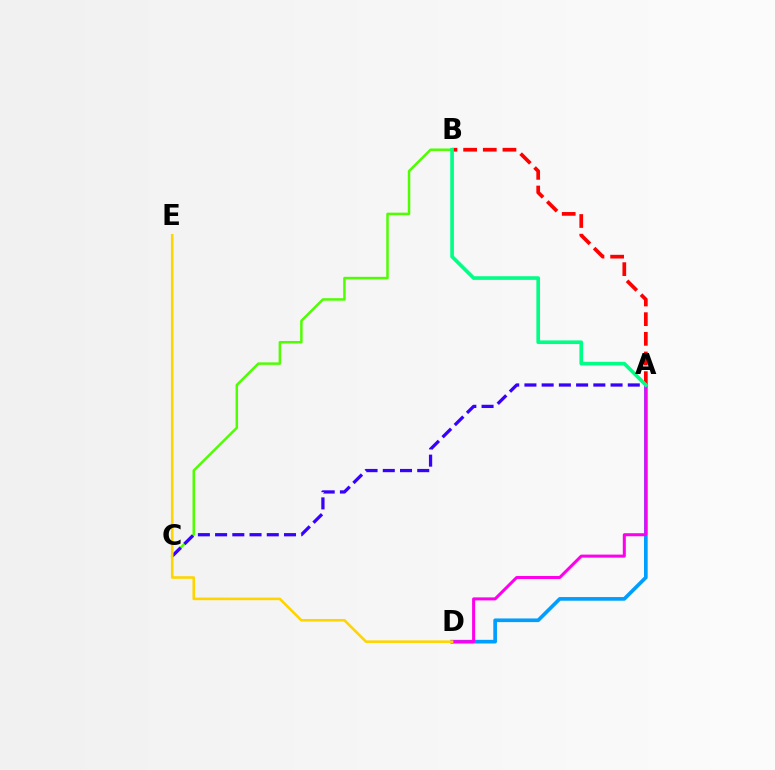{('B', 'C'): [{'color': '#4fff00', 'line_style': 'solid', 'thickness': 1.79}], ('A', 'B'): [{'color': '#ff0000', 'line_style': 'dashed', 'thickness': 2.67}, {'color': '#00ff86', 'line_style': 'solid', 'thickness': 2.63}], ('A', 'D'): [{'color': '#009eff', 'line_style': 'solid', 'thickness': 2.63}, {'color': '#ff00ed', 'line_style': 'solid', 'thickness': 2.18}], ('A', 'C'): [{'color': '#3700ff', 'line_style': 'dashed', 'thickness': 2.34}], ('D', 'E'): [{'color': '#ffd500', 'line_style': 'solid', 'thickness': 1.87}]}